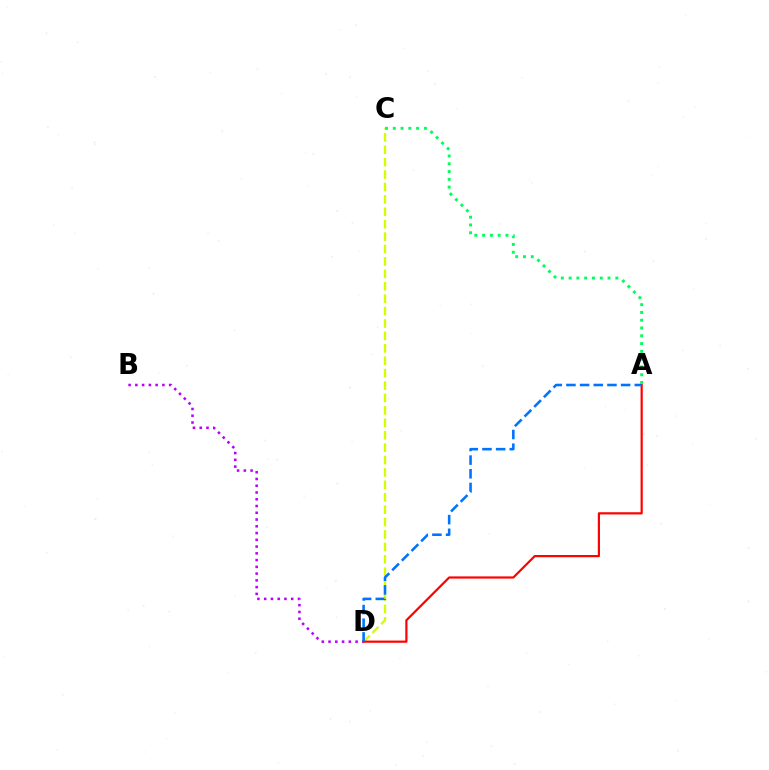{('B', 'D'): [{'color': '#b900ff', 'line_style': 'dotted', 'thickness': 1.84}], ('C', 'D'): [{'color': '#d1ff00', 'line_style': 'dashed', 'thickness': 1.69}], ('A', 'D'): [{'color': '#ff0000', 'line_style': 'solid', 'thickness': 1.58}, {'color': '#0074ff', 'line_style': 'dashed', 'thickness': 1.86}], ('A', 'C'): [{'color': '#00ff5c', 'line_style': 'dotted', 'thickness': 2.11}]}